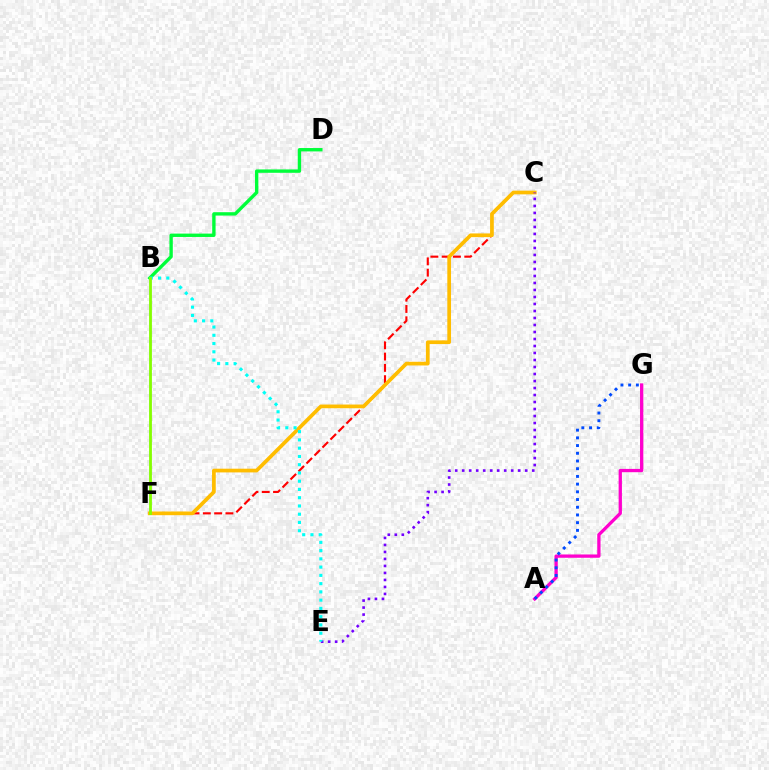{('A', 'G'): [{'color': '#ff00cf', 'line_style': 'solid', 'thickness': 2.37}, {'color': '#004bff', 'line_style': 'dotted', 'thickness': 2.09}], ('C', 'F'): [{'color': '#ff0000', 'line_style': 'dashed', 'thickness': 1.53}, {'color': '#ffbd00', 'line_style': 'solid', 'thickness': 2.67}], ('C', 'E'): [{'color': '#7200ff', 'line_style': 'dotted', 'thickness': 1.9}], ('B', 'D'): [{'color': '#00ff39', 'line_style': 'solid', 'thickness': 2.43}], ('B', 'E'): [{'color': '#00fff6', 'line_style': 'dotted', 'thickness': 2.24}], ('B', 'F'): [{'color': '#84ff00', 'line_style': 'solid', 'thickness': 2.02}]}